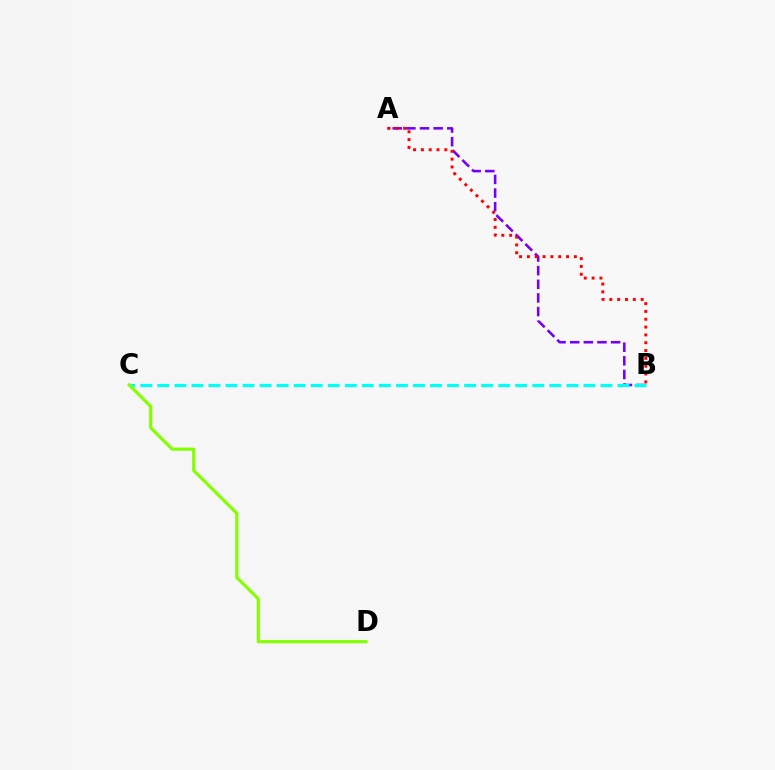{('A', 'B'): [{'color': '#7200ff', 'line_style': 'dashed', 'thickness': 1.85}, {'color': '#ff0000', 'line_style': 'dotted', 'thickness': 2.13}], ('B', 'C'): [{'color': '#00fff6', 'line_style': 'dashed', 'thickness': 2.32}], ('C', 'D'): [{'color': '#84ff00', 'line_style': 'solid', 'thickness': 2.27}]}